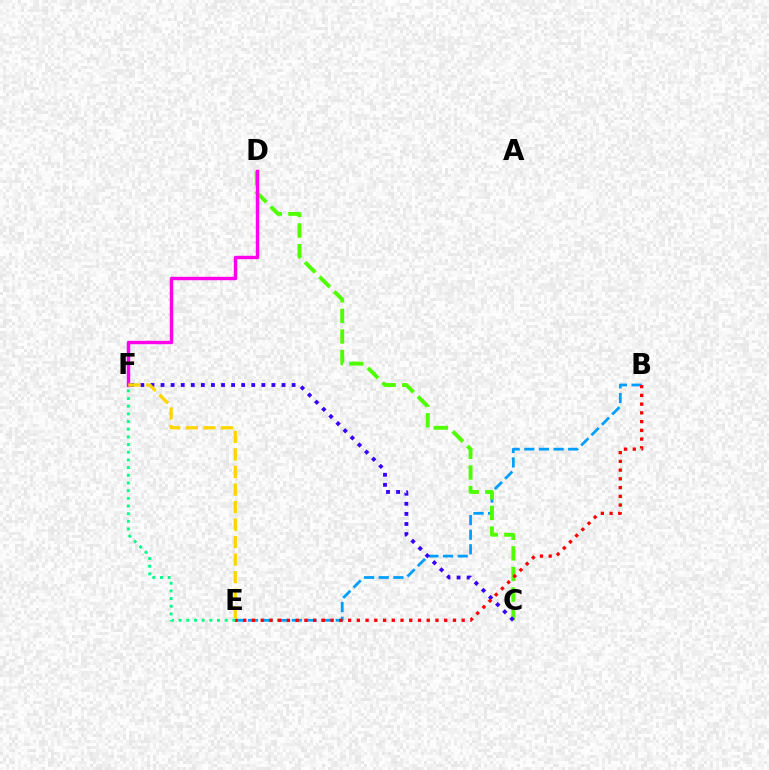{('B', 'E'): [{'color': '#009eff', 'line_style': 'dashed', 'thickness': 1.99}, {'color': '#ff0000', 'line_style': 'dotted', 'thickness': 2.37}], ('C', 'D'): [{'color': '#4fff00', 'line_style': 'dashed', 'thickness': 2.8}], ('C', 'F'): [{'color': '#3700ff', 'line_style': 'dotted', 'thickness': 2.74}], ('E', 'F'): [{'color': '#00ff86', 'line_style': 'dotted', 'thickness': 2.09}, {'color': '#ffd500', 'line_style': 'dashed', 'thickness': 2.38}], ('D', 'F'): [{'color': '#ff00ed', 'line_style': 'solid', 'thickness': 2.46}]}